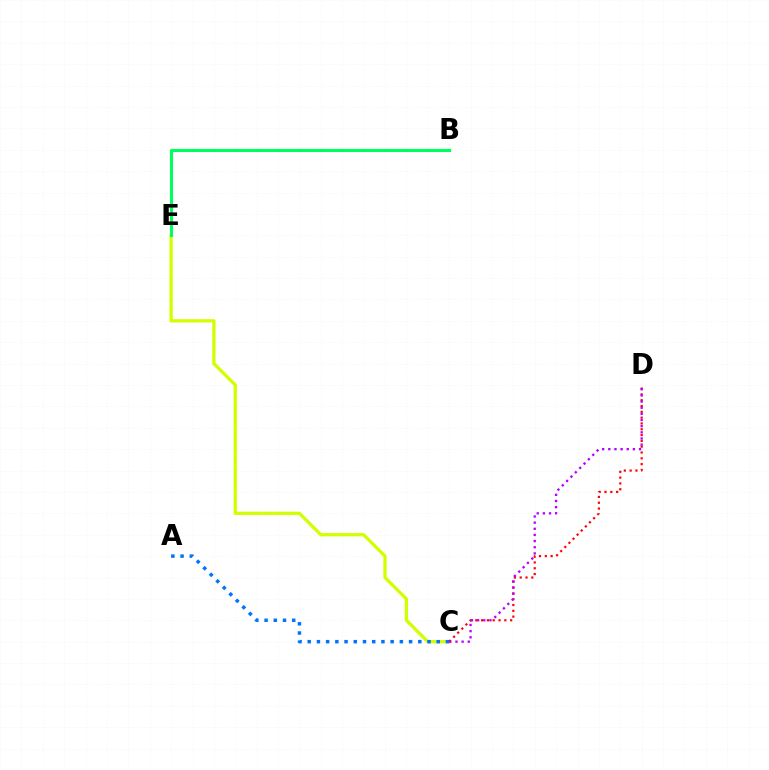{('C', 'E'): [{'color': '#d1ff00', 'line_style': 'solid', 'thickness': 2.35}], ('B', 'E'): [{'color': '#00ff5c', 'line_style': 'solid', 'thickness': 2.23}], ('A', 'C'): [{'color': '#0074ff', 'line_style': 'dotted', 'thickness': 2.5}], ('C', 'D'): [{'color': '#ff0000', 'line_style': 'dotted', 'thickness': 1.58}, {'color': '#b900ff', 'line_style': 'dotted', 'thickness': 1.67}]}